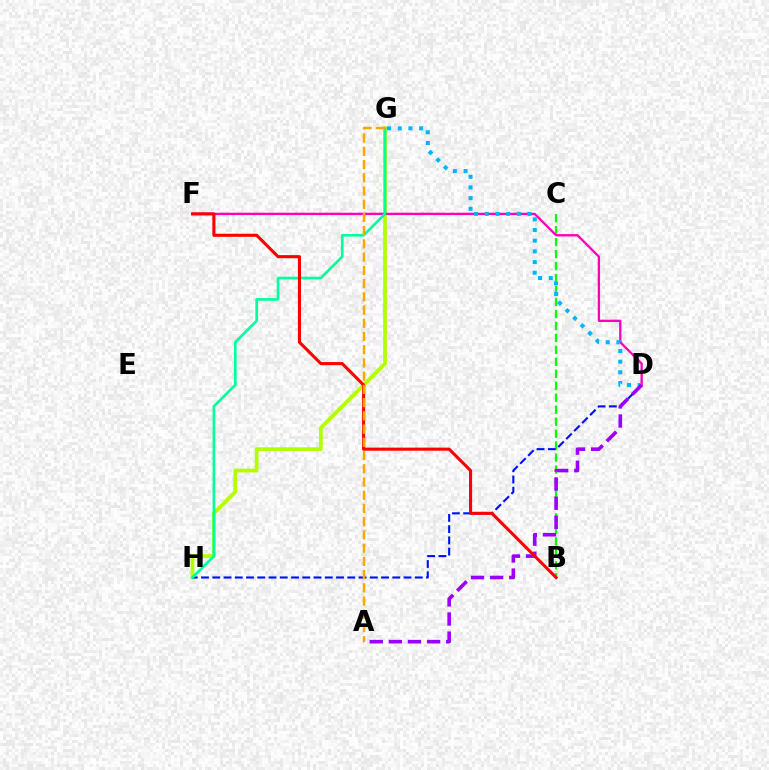{('B', 'C'): [{'color': '#08ff00', 'line_style': 'dashed', 'thickness': 1.63}], ('G', 'H'): [{'color': '#b3ff00', 'line_style': 'solid', 'thickness': 2.73}, {'color': '#00ff9d', 'line_style': 'solid', 'thickness': 1.92}], ('D', 'H'): [{'color': '#0010ff', 'line_style': 'dashed', 'thickness': 1.53}], ('D', 'F'): [{'color': '#ff00bd', 'line_style': 'solid', 'thickness': 1.68}], ('D', 'G'): [{'color': '#00b5ff', 'line_style': 'dotted', 'thickness': 2.9}], ('A', 'D'): [{'color': '#9b00ff', 'line_style': 'dashed', 'thickness': 2.6}], ('B', 'F'): [{'color': '#ff0000', 'line_style': 'solid', 'thickness': 2.23}], ('A', 'G'): [{'color': '#ffa500', 'line_style': 'dashed', 'thickness': 1.8}]}